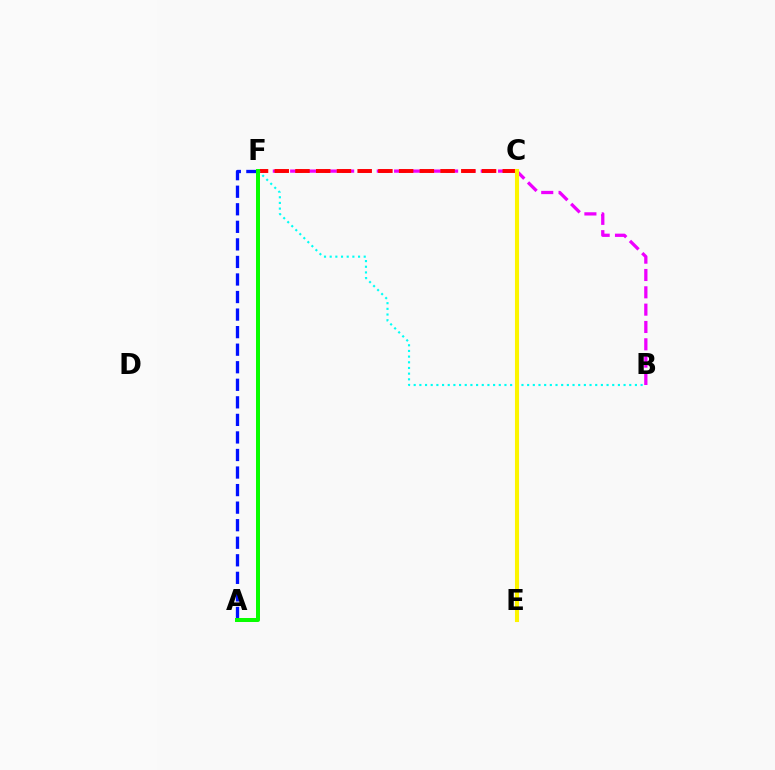{('B', 'F'): [{'color': '#ee00ff', 'line_style': 'dashed', 'thickness': 2.35}, {'color': '#00fff6', 'line_style': 'dotted', 'thickness': 1.54}], ('C', 'F'): [{'color': '#ff0000', 'line_style': 'dashed', 'thickness': 2.82}], ('A', 'F'): [{'color': '#0010ff', 'line_style': 'dashed', 'thickness': 2.38}, {'color': '#08ff00', 'line_style': 'solid', 'thickness': 2.87}], ('C', 'E'): [{'color': '#fcf500', 'line_style': 'solid', 'thickness': 2.94}]}